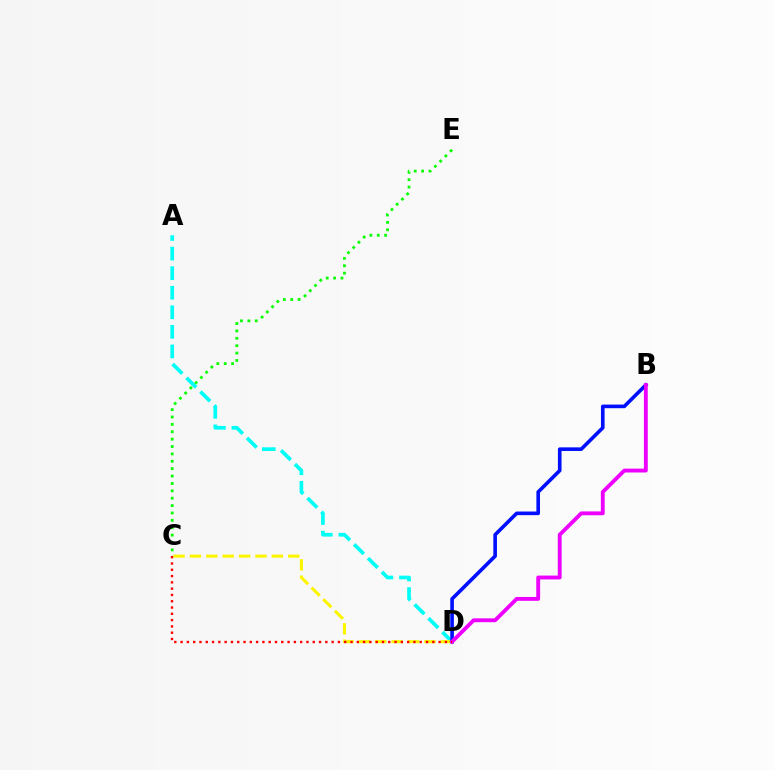{('A', 'D'): [{'color': '#00fff6', 'line_style': 'dashed', 'thickness': 2.66}], ('C', 'D'): [{'color': '#fcf500', 'line_style': 'dashed', 'thickness': 2.23}, {'color': '#ff0000', 'line_style': 'dotted', 'thickness': 1.71}], ('B', 'D'): [{'color': '#0010ff', 'line_style': 'solid', 'thickness': 2.61}, {'color': '#ee00ff', 'line_style': 'solid', 'thickness': 2.78}], ('C', 'E'): [{'color': '#08ff00', 'line_style': 'dotted', 'thickness': 2.01}]}